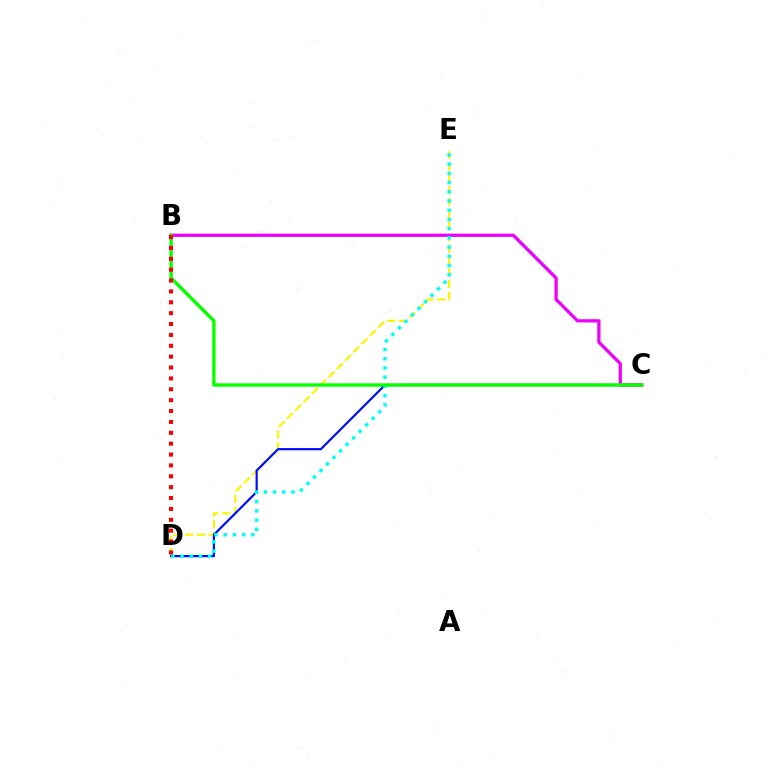{('D', 'E'): [{'color': '#fcf500', 'line_style': 'dashed', 'thickness': 1.59}, {'color': '#00fff6', 'line_style': 'dotted', 'thickness': 2.5}], ('B', 'C'): [{'color': '#ee00ff', 'line_style': 'solid', 'thickness': 2.34}, {'color': '#08ff00', 'line_style': 'solid', 'thickness': 2.45}], ('C', 'D'): [{'color': '#0010ff', 'line_style': 'solid', 'thickness': 1.59}], ('B', 'D'): [{'color': '#ff0000', 'line_style': 'dotted', 'thickness': 2.95}]}